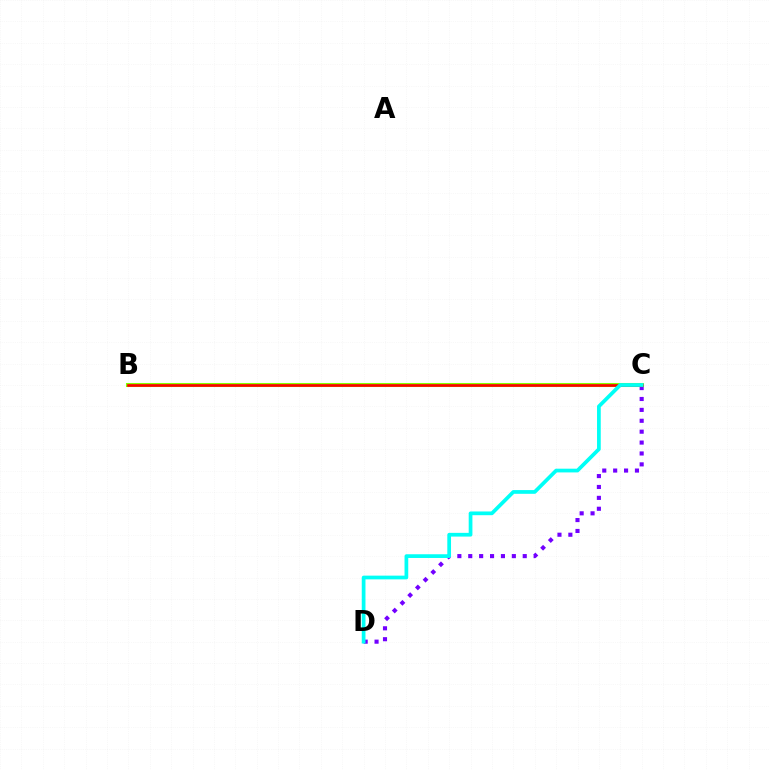{('C', 'D'): [{'color': '#7200ff', 'line_style': 'dotted', 'thickness': 2.96}, {'color': '#00fff6', 'line_style': 'solid', 'thickness': 2.68}], ('B', 'C'): [{'color': '#84ff00', 'line_style': 'solid', 'thickness': 2.91}, {'color': '#ff0000', 'line_style': 'solid', 'thickness': 1.9}]}